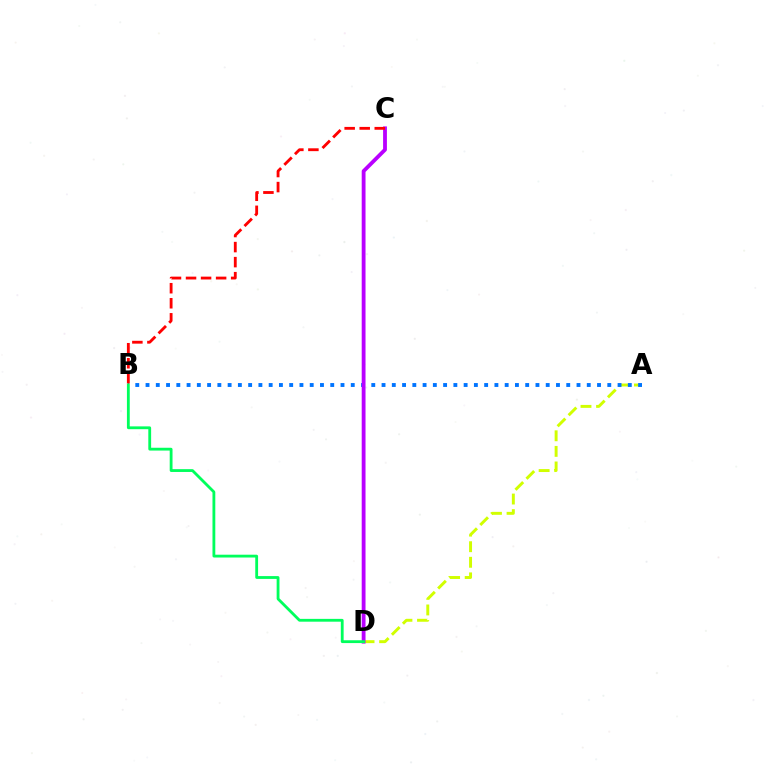{('A', 'D'): [{'color': '#d1ff00', 'line_style': 'dashed', 'thickness': 2.12}], ('A', 'B'): [{'color': '#0074ff', 'line_style': 'dotted', 'thickness': 2.79}], ('C', 'D'): [{'color': '#b900ff', 'line_style': 'solid', 'thickness': 2.75}], ('B', 'C'): [{'color': '#ff0000', 'line_style': 'dashed', 'thickness': 2.04}], ('B', 'D'): [{'color': '#00ff5c', 'line_style': 'solid', 'thickness': 2.03}]}